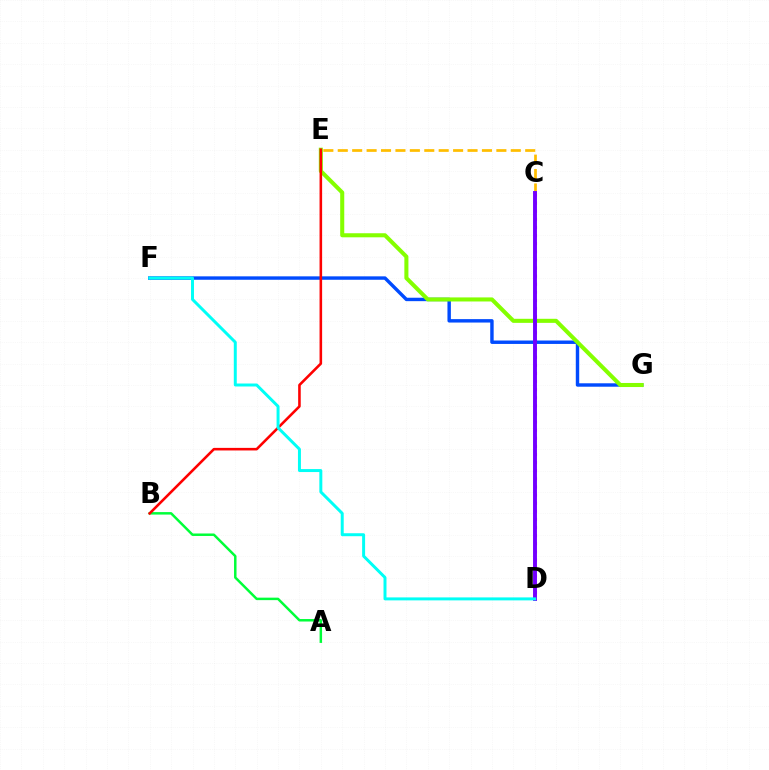{('C', 'D'): [{'color': '#ff00cf', 'line_style': 'dotted', 'thickness': 2.2}, {'color': '#7200ff', 'line_style': 'solid', 'thickness': 2.82}], ('F', 'G'): [{'color': '#004bff', 'line_style': 'solid', 'thickness': 2.46}], ('A', 'B'): [{'color': '#00ff39', 'line_style': 'solid', 'thickness': 1.79}], ('E', 'G'): [{'color': '#84ff00', 'line_style': 'solid', 'thickness': 2.92}], ('C', 'E'): [{'color': '#ffbd00', 'line_style': 'dashed', 'thickness': 1.96}], ('B', 'E'): [{'color': '#ff0000', 'line_style': 'solid', 'thickness': 1.86}], ('D', 'F'): [{'color': '#00fff6', 'line_style': 'solid', 'thickness': 2.14}]}